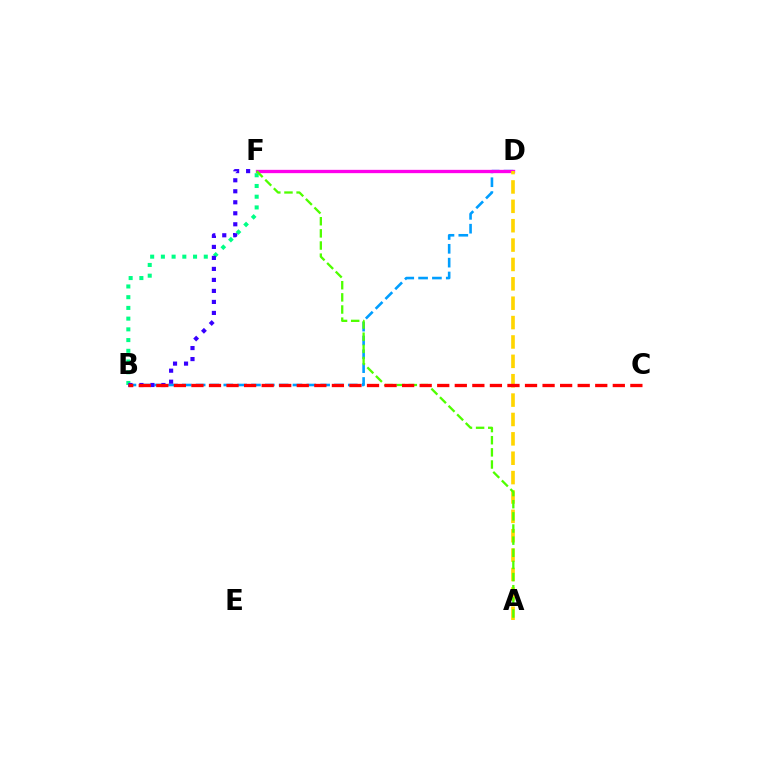{('B', 'D'): [{'color': '#009eff', 'line_style': 'dashed', 'thickness': 1.88}], ('D', 'F'): [{'color': '#ff00ed', 'line_style': 'solid', 'thickness': 2.39}], ('B', 'F'): [{'color': '#00ff86', 'line_style': 'dotted', 'thickness': 2.91}, {'color': '#3700ff', 'line_style': 'dotted', 'thickness': 2.99}], ('A', 'D'): [{'color': '#ffd500', 'line_style': 'dashed', 'thickness': 2.63}], ('A', 'F'): [{'color': '#4fff00', 'line_style': 'dashed', 'thickness': 1.65}], ('B', 'C'): [{'color': '#ff0000', 'line_style': 'dashed', 'thickness': 2.39}]}